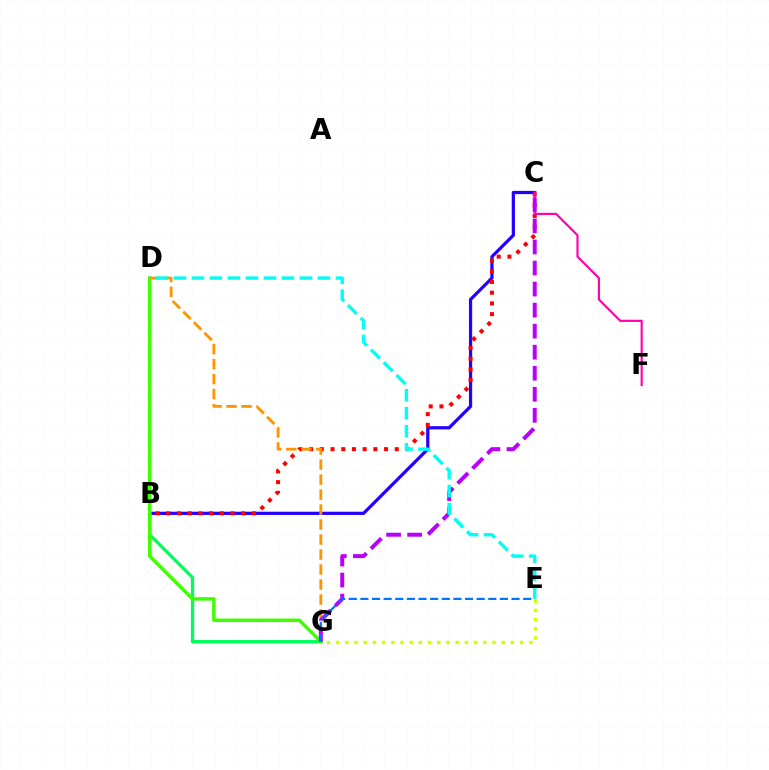{('B', 'C'): [{'color': '#2500ff', 'line_style': 'solid', 'thickness': 2.32}, {'color': '#ff0000', 'line_style': 'dotted', 'thickness': 2.91}], ('B', 'G'): [{'color': '#00ff5c', 'line_style': 'solid', 'thickness': 2.39}], ('E', 'G'): [{'color': '#d1ff00', 'line_style': 'dotted', 'thickness': 2.5}, {'color': '#0074ff', 'line_style': 'dashed', 'thickness': 1.58}], ('D', 'G'): [{'color': '#3dff00', 'line_style': 'solid', 'thickness': 2.5}, {'color': '#ff9400', 'line_style': 'dashed', 'thickness': 2.04}], ('C', 'F'): [{'color': '#ff00ac', 'line_style': 'solid', 'thickness': 1.55}], ('C', 'G'): [{'color': '#b900ff', 'line_style': 'dashed', 'thickness': 2.86}], ('D', 'E'): [{'color': '#00fff6', 'line_style': 'dashed', 'thickness': 2.45}]}